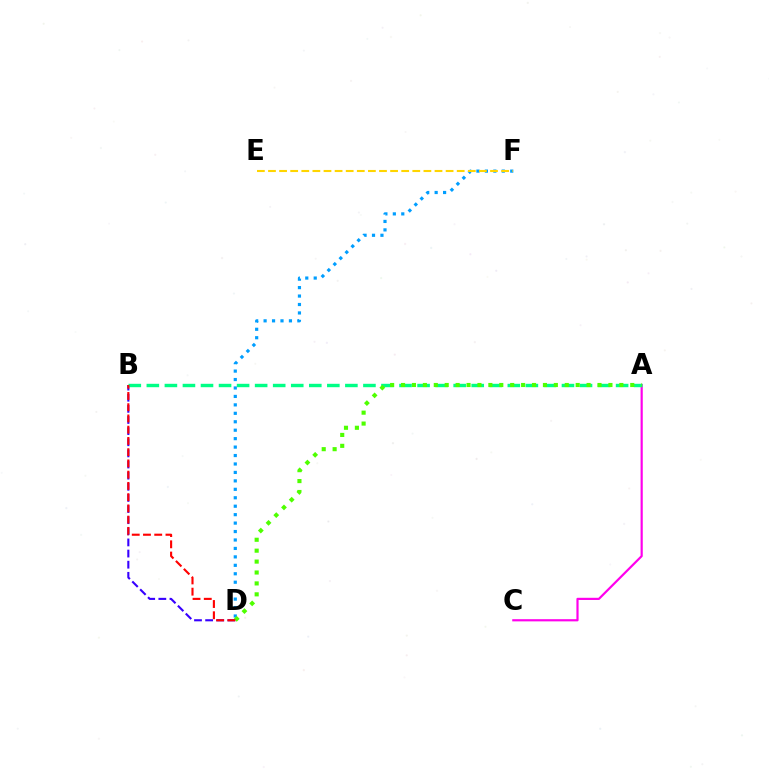{('D', 'F'): [{'color': '#009eff', 'line_style': 'dotted', 'thickness': 2.29}], ('B', 'D'): [{'color': '#3700ff', 'line_style': 'dashed', 'thickness': 1.51}, {'color': '#ff0000', 'line_style': 'dashed', 'thickness': 1.53}], ('A', 'C'): [{'color': '#ff00ed', 'line_style': 'solid', 'thickness': 1.58}], ('A', 'B'): [{'color': '#00ff86', 'line_style': 'dashed', 'thickness': 2.45}], ('E', 'F'): [{'color': '#ffd500', 'line_style': 'dashed', 'thickness': 1.51}], ('A', 'D'): [{'color': '#4fff00', 'line_style': 'dotted', 'thickness': 2.97}]}